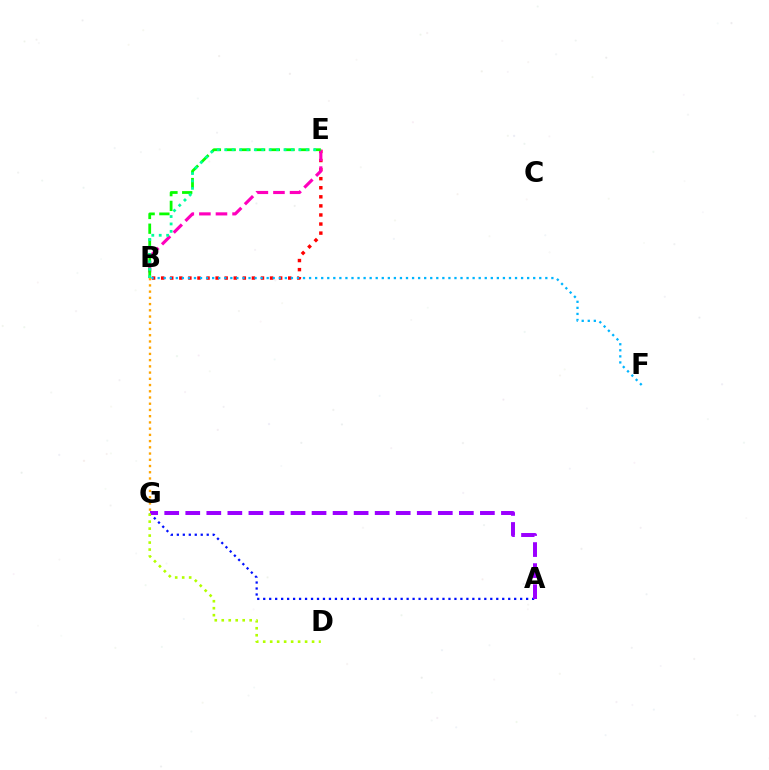{('B', 'E'): [{'color': '#ff0000', 'line_style': 'dotted', 'thickness': 2.47}, {'color': '#ff00bd', 'line_style': 'dashed', 'thickness': 2.25}, {'color': '#08ff00', 'line_style': 'dashed', 'thickness': 2.0}, {'color': '#00ff9d', 'line_style': 'dotted', 'thickness': 2.01}], ('A', 'G'): [{'color': '#0010ff', 'line_style': 'dotted', 'thickness': 1.62}, {'color': '#9b00ff', 'line_style': 'dashed', 'thickness': 2.86}], ('D', 'G'): [{'color': '#b3ff00', 'line_style': 'dotted', 'thickness': 1.9}], ('B', 'F'): [{'color': '#00b5ff', 'line_style': 'dotted', 'thickness': 1.65}], ('B', 'G'): [{'color': '#ffa500', 'line_style': 'dotted', 'thickness': 1.69}]}